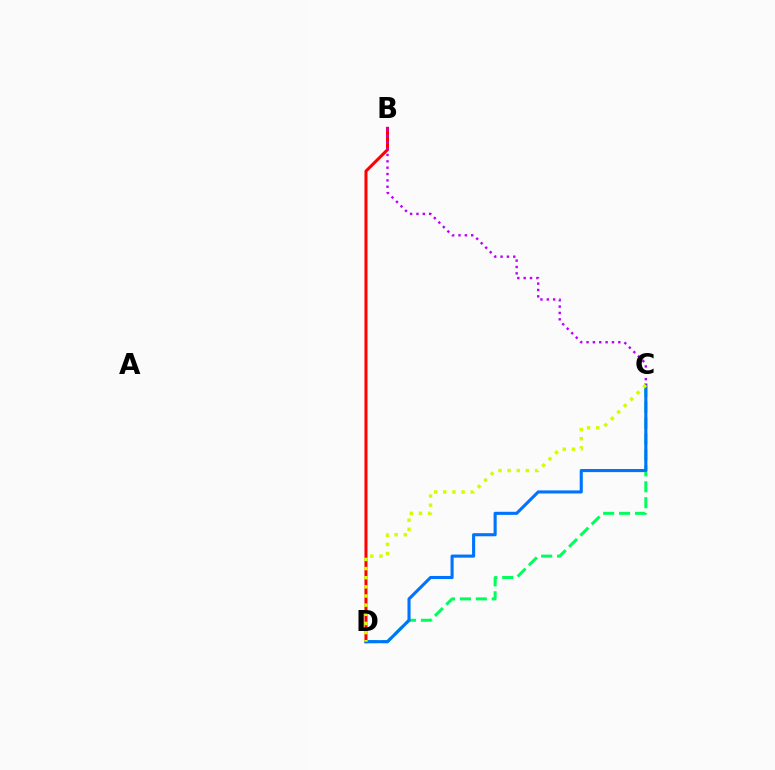{('C', 'D'): [{'color': '#00ff5c', 'line_style': 'dashed', 'thickness': 2.16}, {'color': '#0074ff', 'line_style': 'solid', 'thickness': 2.23}, {'color': '#d1ff00', 'line_style': 'dotted', 'thickness': 2.48}], ('B', 'D'): [{'color': '#ff0000', 'line_style': 'solid', 'thickness': 2.17}], ('B', 'C'): [{'color': '#b900ff', 'line_style': 'dotted', 'thickness': 1.73}]}